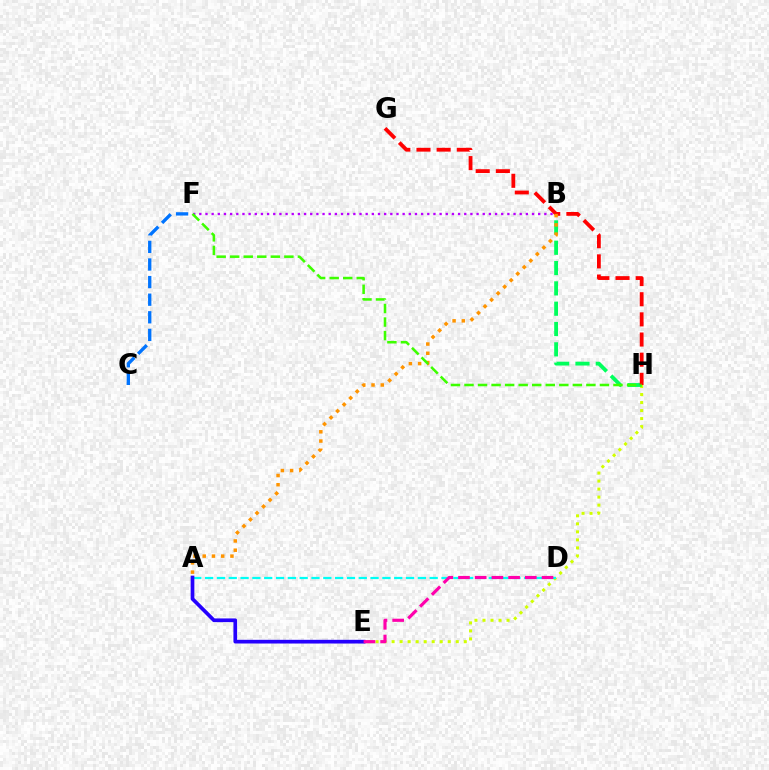{('E', 'H'): [{'color': '#d1ff00', 'line_style': 'dotted', 'thickness': 2.18}], ('B', 'H'): [{'color': '#00ff5c', 'line_style': 'dashed', 'thickness': 2.76}], ('A', 'D'): [{'color': '#00fff6', 'line_style': 'dashed', 'thickness': 1.61}], ('A', 'E'): [{'color': '#2500ff', 'line_style': 'solid', 'thickness': 2.66}], ('G', 'H'): [{'color': '#ff0000', 'line_style': 'dashed', 'thickness': 2.74}], ('B', 'F'): [{'color': '#b900ff', 'line_style': 'dotted', 'thickness': 1.67}], ('A', 'B'): [{'color': '#ff9400', 'line_style': 'dotted', 'thickness': 2.51}], ('C', 'F'): [{'color': '#0074ff', 'line_style': 'dashed', 'thickness': 2.39}], ('F', 'H'): [{'color': '#3dff00', 'line_style': 'dashed', 'thickness': 1.84}], ('D', 'E'): [{'color': '#ff00ac', 'line_style': 'dashed', 'thickness': 2.27}]}